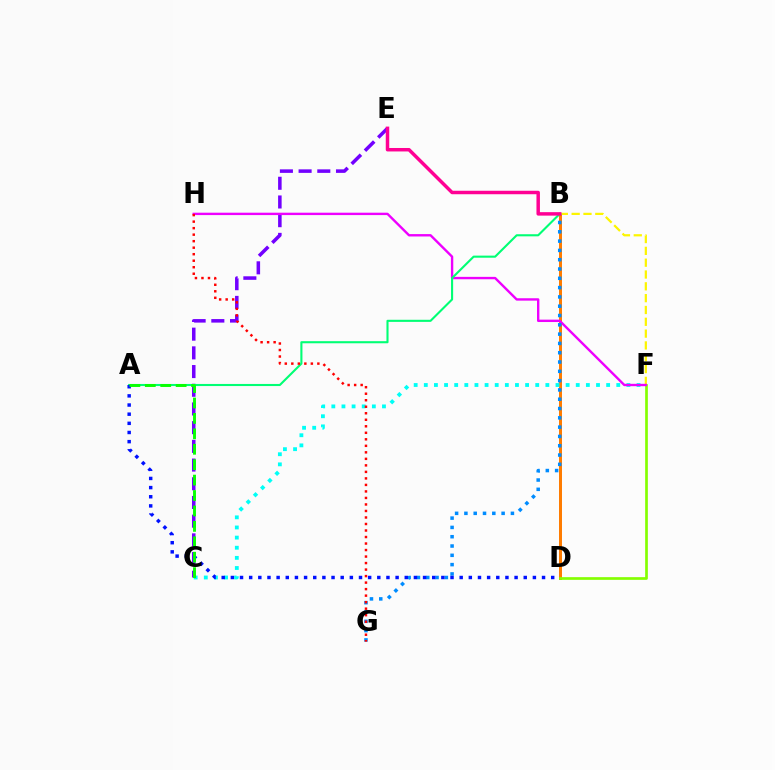{('B', 'D'): [{'color': '#ff7c00', 'line_style': 'solid', 'thickness': 2.15}], ('C', 'F'): [{'color': '#00fff6', 'line_style': 'dotted', 'thickness': 2.75}], ('B', 'F'): [{'color': '#fcf500', 'line_style': 'dashed', 'thickness': 1.61}], ('D', 'F'): [{'color': '#84ff00', 'line_style': 'solid', 'thickness': 1.93}], ('C', 'E'): [{'color': '#7200ff', 'line_style': 'dashed', 'thickness': 2.54}], ('F', 'H'): [{'color': '#ee00ff', 'line_style': 'solid', 'thickness': 1.72}], ('A', 'B'): [{'color': '#00ff74', 'line_style': 'solid', 'thickness': 1.51}], ('B', 'G'): [{'color': '#008cff', 'line_style': 'dotted', 'thickness': 2.53}], ('B', 'E'): [{'color': '#ff0094', 'line_style': 'solid', 'thickness': 2.5}], ('G', 'H'): [{'color': '#ff0000', 'line_style': 'dotted', 'thickness': 1.77}], ('A', 'D'): [{'color': '#0010ff', 'line_style': 'dotted', 'thickness': 2.49}], ('A', 'C'): [{'color': '#08ff00', 'line_style': 'dashed', 'thickness': 2.1}]}